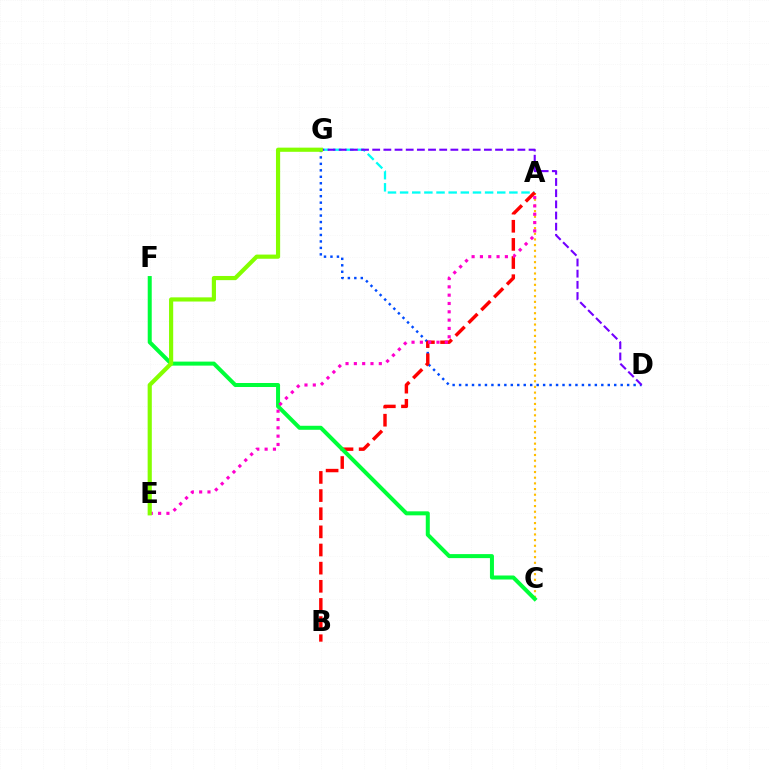{('A', 'G'): [{'color': '#00fff6', 'line_style': 'dashed', 'thickness': 1.65}], ('D', 'G'): [{'color': '#004bff', 'line_style': 'dotted', 'thickness': 1.76}, {'color': '#7200ff', 'line_style': 'dashed', 'thickness': 1.52}], ('A', 'C'): [{'color': '#ffbd00', 'line_style': 'dotted', 'thickness': 1.54}], ('A', 'B'): [{'color': '#ff0000', 'line_style': 'dashed', 'thickness': 2.46}], ('C', 'F'): [{'color': '#00ff39', 'line_style': 'solid', 'thickness': 2.89}], ('A', 'E'): [{'color': '#ff00cf', 'line_style': 'dotted', 'thickness': 2.26}], ('E', 'G'): [{'color': '#84ff00', 'line_style': 'solid', 'thickness': 3.0}]}